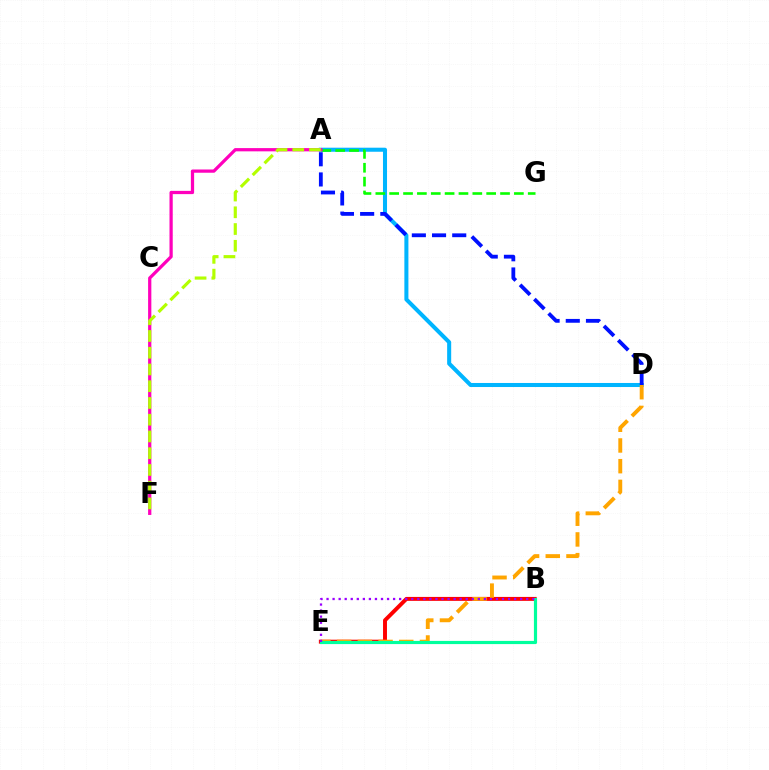{('B', 'E'): [{'color': '#ff0000', 'line_style': 'solid', 'thickness': 2.83}, {'color': '#00ff9d', 'line_style': 'solid', 'thickness': 2.29}, {'color': '#9b00ff', 'line_style': 'dotted', 'thickness': 1.64}], ('A', 'D'): [{'color': '#00b5ff', 'line_style': 'solid', 'thickness': 2.91}, {'color': '#0010ff', 'line_style': 'dashed', 'thickness': 2.74}], ('D', 'E'): [{'color': '#ffa500', 'line_style': 'dashed', 'thickness': 2.81}], ('A', 'G'): [{'color': '#08ff00', 'line_style': 'dashed', 'thickness': 1.88}], ('A', 'F'): [{'color': '#ff00bd', 'line_style': 'solid', 'thickness': 2.33}, {'color': '#b3ff00', 'line_style': 'dashed', 'thickness': 2.27}]}